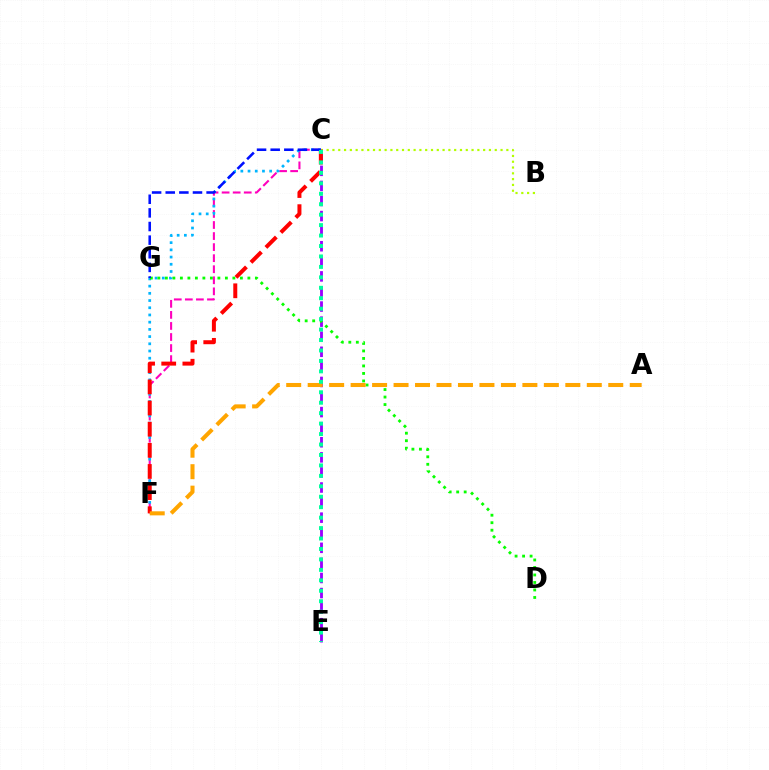{('C', 'F'): [{'color': '#ff00bd', 'line_style': 'dashed', 'thickness': 1.5}, {'color': '#00b5ff', 'line_style': 'dotted', 'thickness': 1.96}, {'color': '#ff0000', 'line_style': 'dashed', 'thickness': 2.87}], ('B', 'C'): [{'color': '#b3ff00', 'line_style': 'dotted', 'thickness': 1.57}], ('C', 'E'): [{'color': '#9b00ff', 'line_style': 'dashed', 'thickness': 2.05}, {'color': '#00ff9d', 'line_style': 'dotted', 'thickness': 2.84}], ('D', 'G'): [{'color': '#08ff00', 'line_style': 'dotted', 'thickness': 2.04}], ('A', 'F'): [{'color': '#ffa500', 'line_style': 'dashed', 'thickness': 2.92}], ('C', 'G'): [{'color': '#0010ff', 'line_style': 'dashed', 'thickness': 1.85}]}